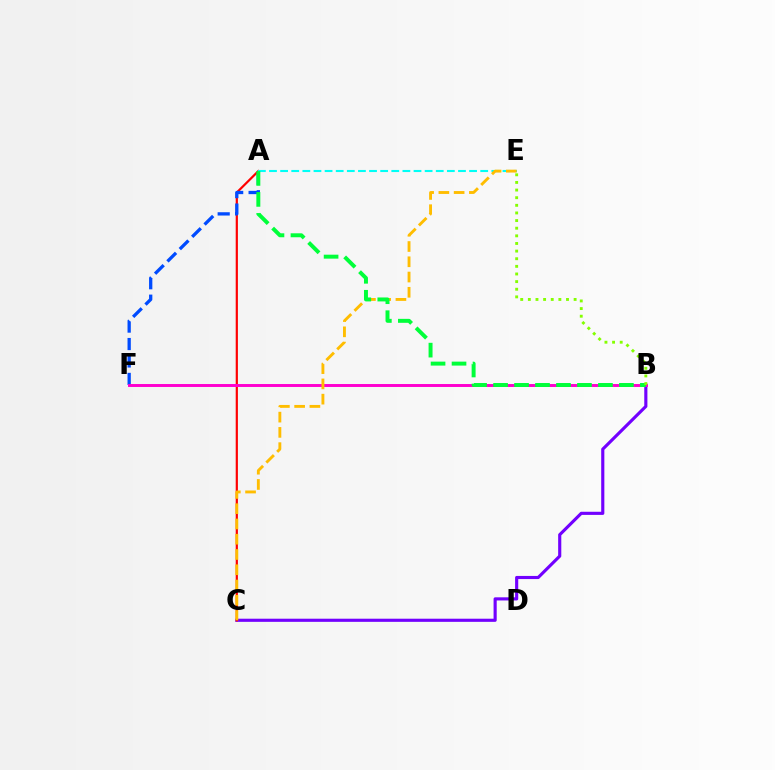{('B', 'C'): [{'color': '#7200ff', 'line_style': 'solid', 'thickness': 2.26}], ('A', 'C'): [{'color': '#ff0000', 'line_style': 'solid', 'thickness': 1.58}], ('A', 'F'): [{'color': '#004bff', 'line_style': 'dashed', 'thickness': 2.37}], ('B', 'F'): [{'color': '#ff00cf', 'line_style': 'solid', 'thickness': 2.12}], ('A', 'E'): [{'color': '#00fff6', 'line_style': 'dashed', 'thickness': 1.51}], ('C', 'E'): [{'color': '#ffbd00', 'line_style': 'dashed', 'thickness': 2.07}], ('A', 'B'): [{'color': '#00ff39', 'line_style': 'dashed', 'thickness': 2.85}], ('B', 'E'): [{'color': '#84ff00', 'line_style': 'dotted', 'thickness': 2.07}]}